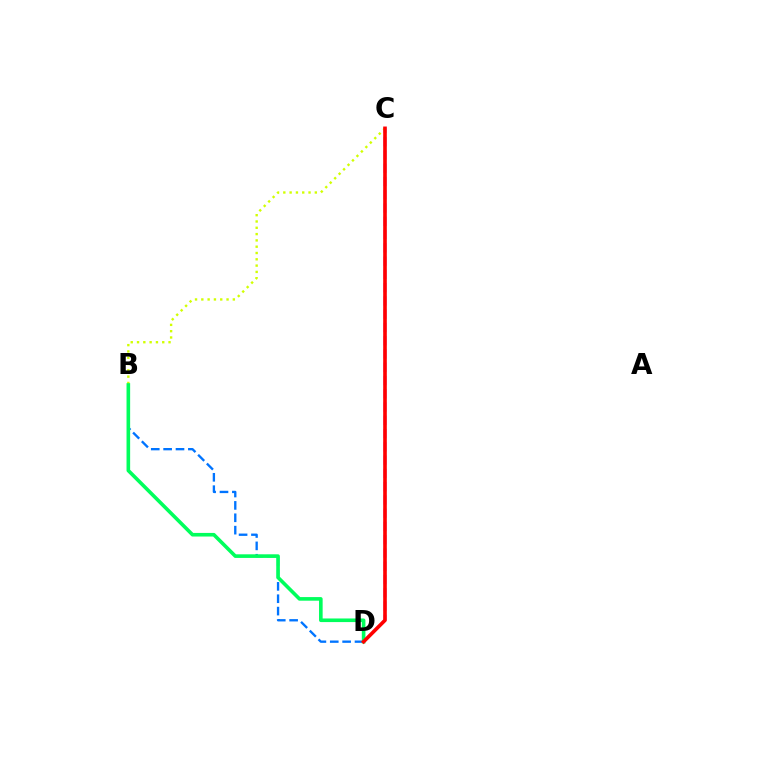{('C', 'D'): [{'color': '#b900ff', 'line_style': 'dashed', 'thickness': 1.8}, {'color': '#ff0000', 'line_style': 'solid', 'thickness': 2.6}], ('B', 'D'): [{'color': '#0074ff', 'line_style': 'dashed', 'thickness': 1.68}, {'color': '#00ff5c', 'line_style': 'solid', 'thickness': 2.6}], ('B', 'C'): [{'color': '#d1ff00', 'line_style': 'dotted', 'thickness': 1.71}]}